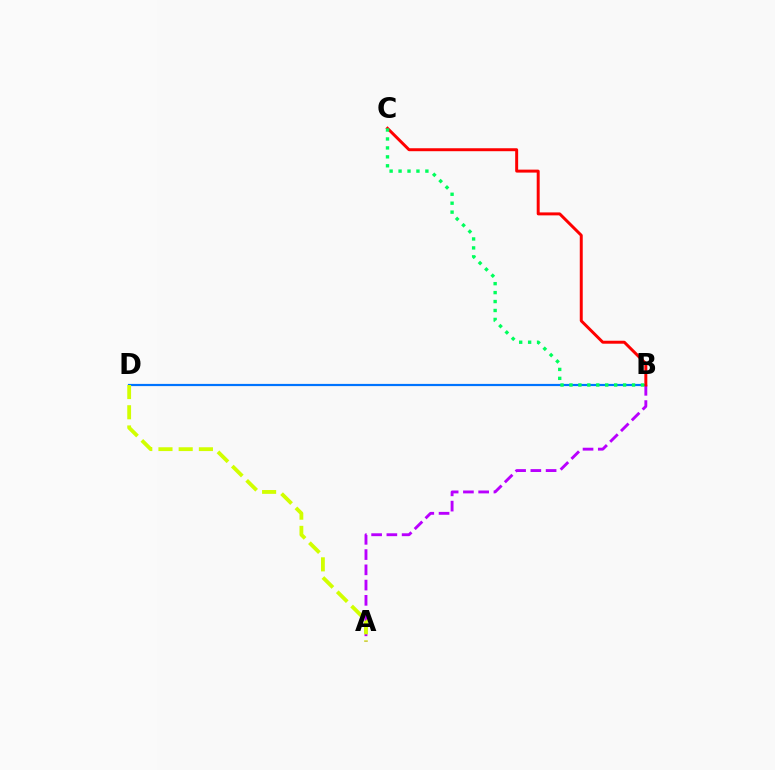{('A', 'B'): [{'color': '#b900ff', 'line_style': 'dashed', 'thickness': 2.07}], ('B', 'D'): [{'color': '#0074ff', 'line_style': 'solid', 'thickness': 1.58}], ('A', 'D'): [{'color': '#d1ff00', 'line_style': 'dashed', 'thickness': 2.75}], ('B', 'C'): [{'color': '#ff0000', 'line_style': 'solid', 'thickness': 2.13}, {'color': '#00ff5c', 'line_style': 'dotted', 'thickness': 2.43}]}